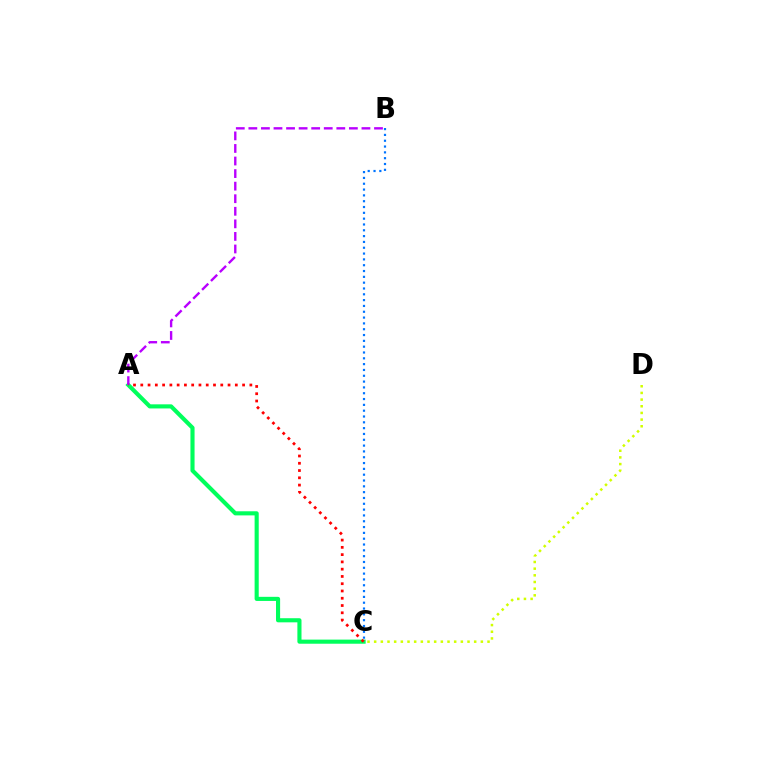{('A', 'C'): [{'color': '#00ff5c', 'line_style': 'solid', 'thickness': 2.96}, {'color': '#ff0000', 'line_style': 'dotted', 'thickness': 1.98}], ('A', 'B'): [{'color': '#b900ff', 'line_style': 'dashed', 'thickness': 1.71}], ('C', 'D'): [{'color': '#d1ff00', 'line_style': 'dotted', 'thickness': 1.81}], ('B', 'C'): [{'color': '#0074ff', 'line_style': 'dotted', 'thickness': 1.58}]}